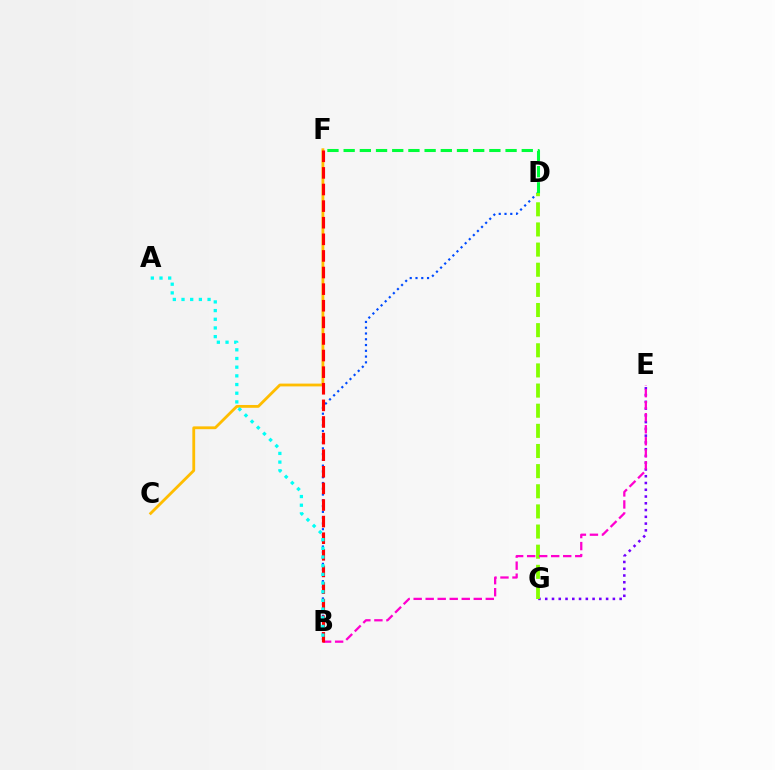{('E', 'G'): [{'color': '#7200ff', 'line_style': 'dotted', 'thickness': 1.84}], ('B', 'D'): [{'color': '#004bff', 'line_style': 'dotted', 'thickness': 1.57}], ('D', 'F'): [{'color': '#00ff39', 'line_style': 'dashed', 'thickness': 2.2}], ('D', 'G'): [{'color': '#84ff00', 'line_style': 'dashed', 'thickness': 2.74}], ('B', 'E'): [{'color': '#ff00cf', 'line_style': 'dashed', 'thickness': 1.63}], ('C', 'F'): [{'color': '#ffbd00', 'line_style': 'solid', 'thickness': 2.03}], ('B', 'F'): [{'color': '#ff0000', 'line_style': 'dashed', 'thickness': 2.26}], ('A', 'B'): [{'color': '#00fff6', 'line_style': 'dotted', 'thickness': 2.36}]}